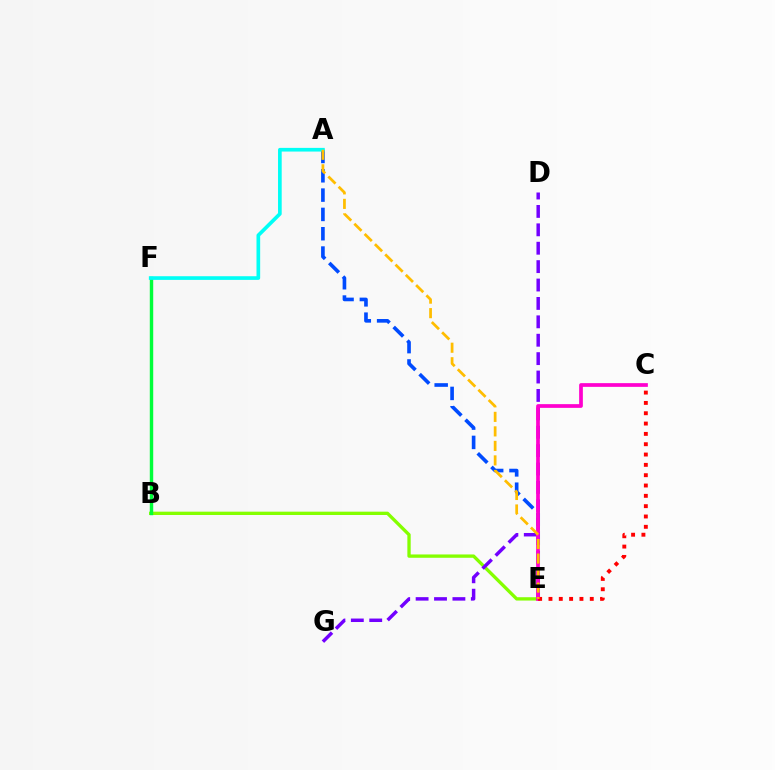{('A', 'E'): [{'color': '#004bff', 'line_style': 'dashed', 'thickness': 2.62}, {'color': '#ffbd00', 'line_style': 'dashed', 'thickness': 1.97}], ('B', 'E'): [{'color': '#84ff00', 'line_style': 'solid', 'thickness': 2.39}], ('B', 'F'): [{'color': '#00ff39', 'line_style': 'solid', 'thickness': 2.46}], ('D', 'G'): [{'color': '#7200ff', 'line_style': 'dashed', 'thickness': 2.5}], ('C', 'E'): [{'color': '#ff00cf', 'line_style': 'solid', 'thickness': 2.68}, {'color': '#ff0000', 'line_style': 'dotted', 'thickness': 2.81}], ('A', 'F'): [{'color': '#00fff6', 'line_style': 'solid', 'thickness': 2.64}]}